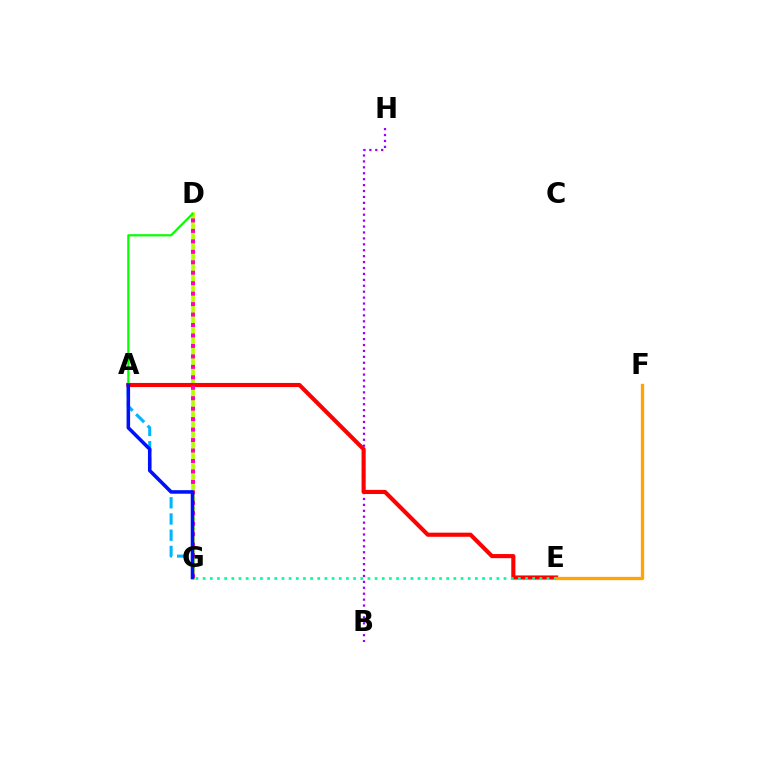{('D', 'G'): [{'color': '#b3ff00', 'line_style': 'solid', 'thickness': 2.66}, {'color': '#ff00bd', 'line_style': 'dotted', 'thickness': 2.84}], ('B', 'H'): [{'color': '#9b00ff', 'line_style': 'dotted', 'thickness': 1.61}], ('A', 'E'): [{'color': '#ff0000', 'line_style': 'solid', 'thickness': 2.96}], ('E', 'G'): [{'color': '#00ff9d', 'line_style': 'dotted', 'thickness': 1.95}], ('A', 'G'): [{'color': '#00b5ff', 'line_style': 'dashed', 'thickness': 2.2}, {'color': '#0010ff', 'line_style': 'solid', 'thickness': 2.55}], ('E', 'F'): [{'color': '#ffa500', 'line_style': 'solid', 'thickness': 2.38}], ('A', 'D'): [{'color': '#08ff00', 'line_style': 'solid', 'thickness': 1.59}]}